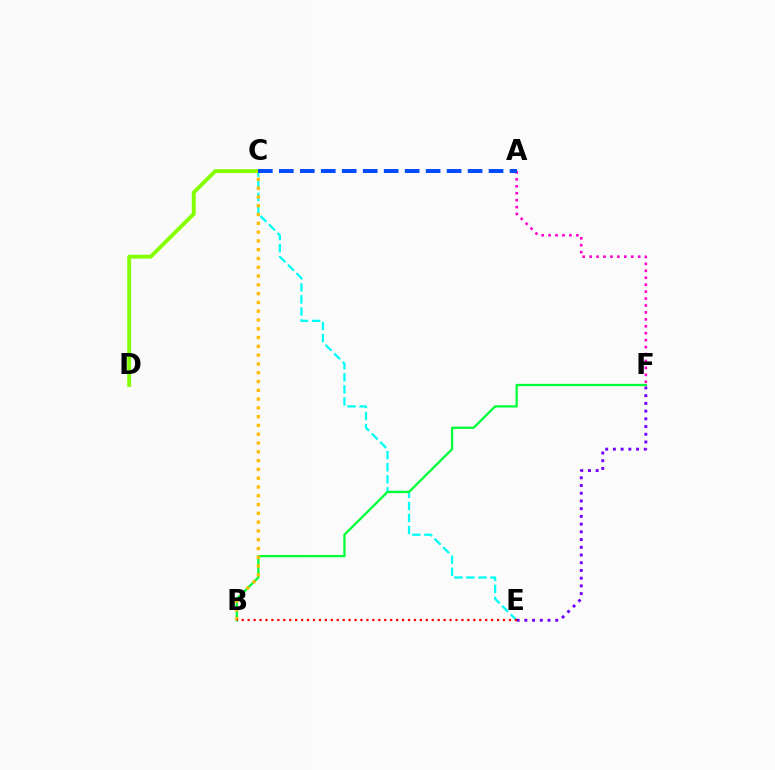{('C', 'E'): [{'color': '#00fff6', 'line_style': 'dashed', 'thickness': 1.64}], ('C', 'D'): [{'color': '#84ff00', 'line_style': 'solid', 'thickness': 2.79}], ('E', 'F'): [{'color': '#7200ff', 'line_style': 'dotted', 'thickness': 2.1}], ('B', 'F'): [{'color': '#00ff39', 'line_style': 'solid', 'thickness': 1.65}], ('B', 'C'): [{'color': '#ffbd00', 'line_style': 'dotted', 'thickness': 2.39}], ('A', 'F'): [{'color': '#ff00cf', 'line_style': 'dotted', 'thickness': 1.88}], ('B', 'E'): [{'color': '#ff0000', 'line_style': 'dotted', 'thickness': 1.61}], ('A', 'C'): [{'color': '#004bff', 'line_style': 'dashed', 'thickness': 2.85}]}